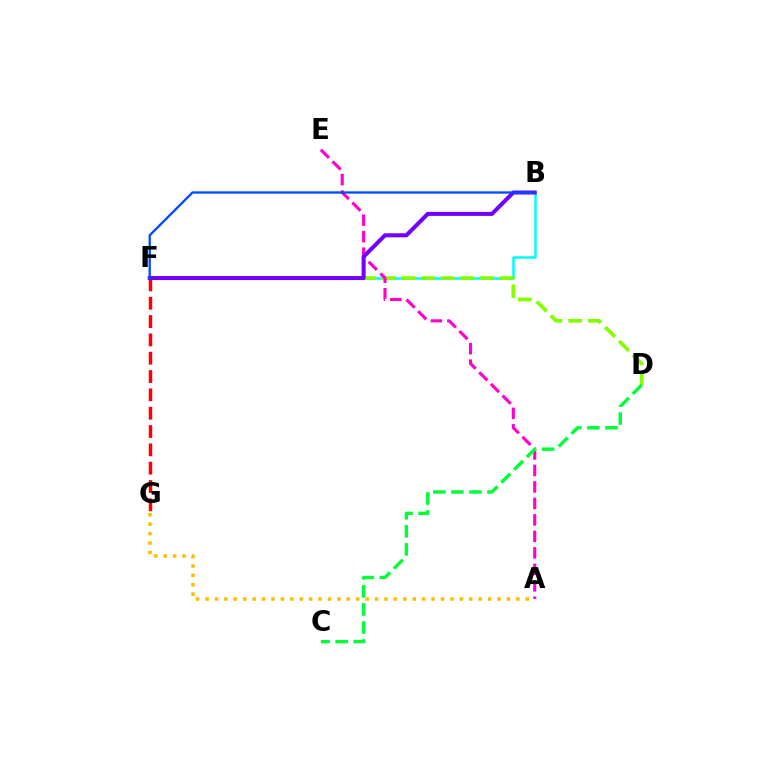{('B', 'F'): [{'color': '#00fff6', 'line_style': 'solid', 'thickness': 1.82}, {'color': '#7200ff', 'line_style': 'solid', 'thickness': 2.9}, {'color': '#004bff', 'line_style': 'solid', 'thickness': 1.67}], ('F', 'G'): [{'color': '#ff0000', 'line_style': 'dashed', 'thickness': 2.49}], ('D', 'F'): [{'color': '#84ff00', 'line_style': 'dashed', 'thickness': 2.68}], ('A', 'G'): [{'color': '#ffbd00', 'line_style': 'dotted', 'thickness': 2.56}], ('A', 'E'): [{'color': '#ff00cf', 'line_style': 'dashed', 'thickness': 2.24}], ('C', 'D'): [{'color': '#00ff39', 'line_style': 'dashed', 'thickness': 2.45}]}